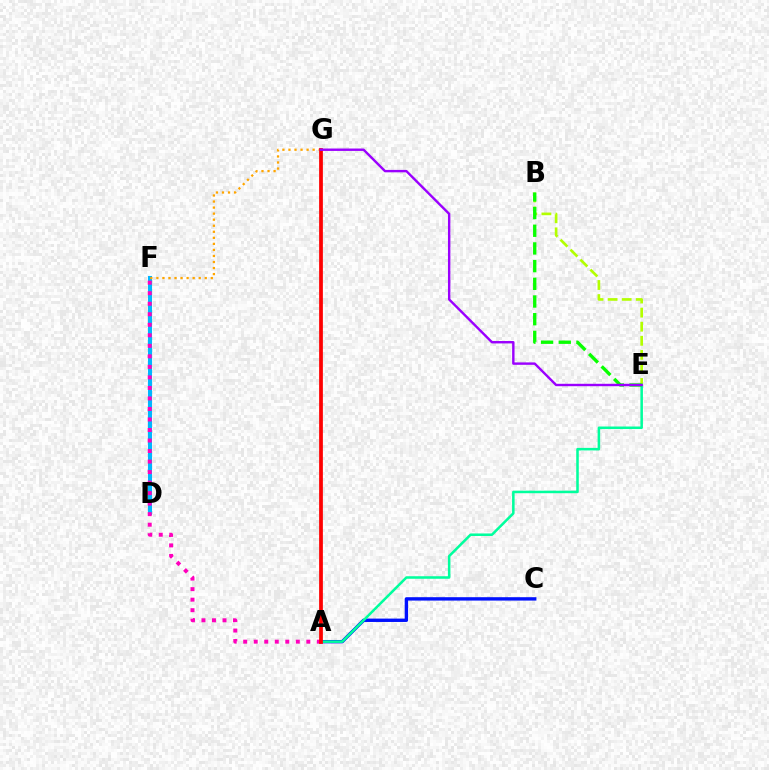{('B', 'E'): [{'color': '#b3ff00', 'line_style': 'dashed', 'thickness': 1.91}, {'color': '#08ff00', 'line_style': 'dashed', 'thickness': 2.4}], ('D', 'F'): [{'color': '#00b5ff', 'line_style': 'solid', 'thickness': 2.93}], ('A', 'C'): [{'color': '#0010ff', 'line_style': 'solid', 'thickness': 2.43}], ('F', 'G'): [{'color': '#ffa500', 'line_style': 'dotted', 'thickness': 1.64}], ('A', 'E'): [{'color': '#00ff9d', 'line_style': 'solid', 'thickness': 1.83}], ('A', 'F'): [{'color': '#ff00bd', 'line_style': 'dotted', 'thickness': 2.86}], ('A', 'G'): [{'color': '#ff0000', 'line_style': 'solid', 'thickness': 2.7}], ('E', 'G'): [{'color': '#9b00ff', 'line_style': 'solid', 'thickness': 1.73}]}